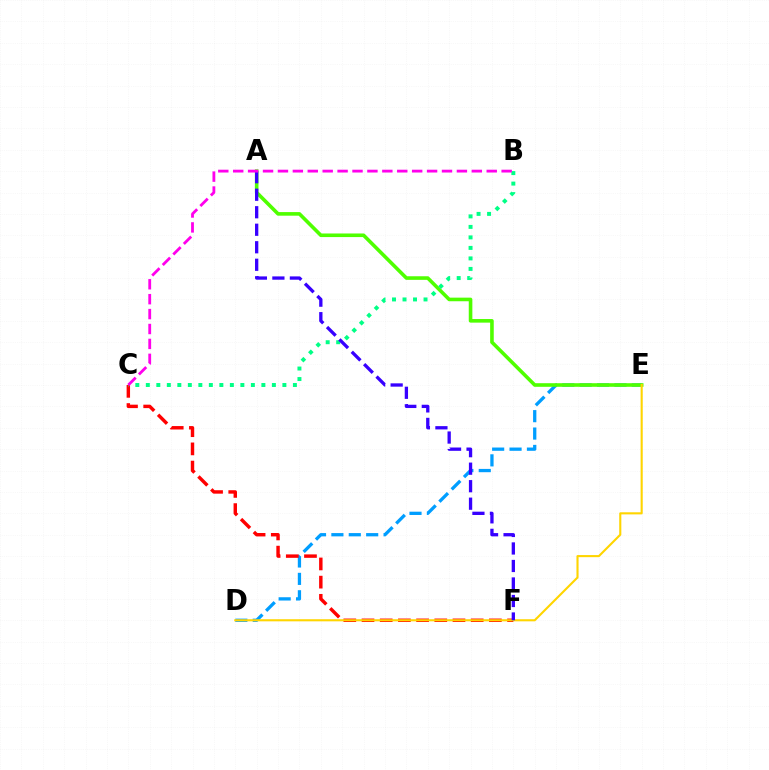{('D', 'E'): [{'color': '#009eff', 'line_style': 'dashed', 'thickness': 2.36}, {'color': '#ffd500', 'line_style': 'solid', 'thickness': 1.52}], ('A', 'E'): [{'color': '#4fff00', 'line_style': 'solid', 'thickness': 2.59}], ('C', 'F'): [{'color': '#ff0000', 'line_style': 'dashed', 'thickness': 2.47}], ('B', 'C'): [{'color': '#00ff86', 'line_style': 'dotted', 'thickness': 2.85}, {'color': '#ff00ed', 'line_style': 'dashed', 'thickness': 2.03}], ('A', 'F'): [{'color': '#3700ff', 'line_style': 'dashed', 'thickness': 2.38}]}